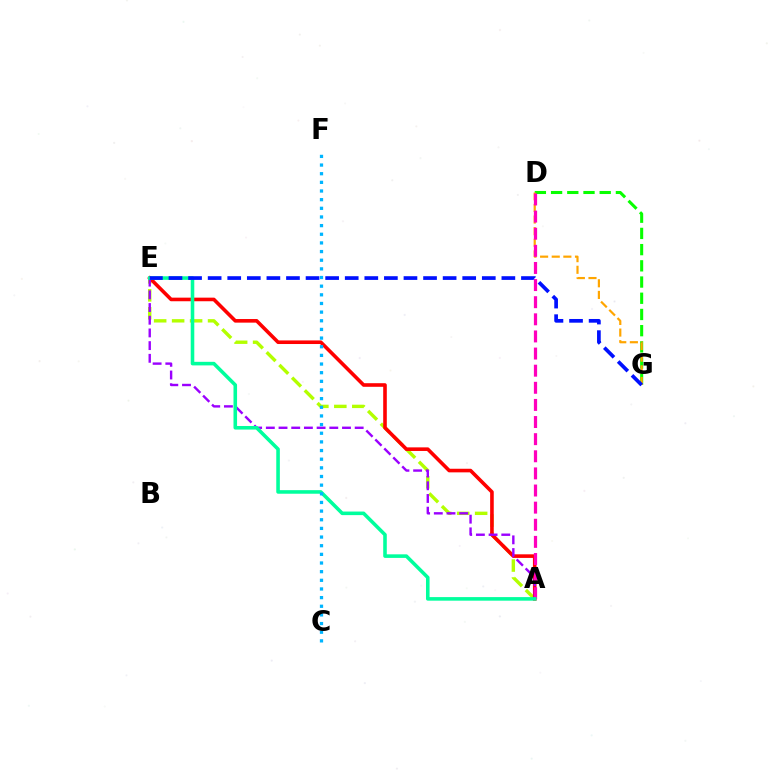{('D', 'G'): [{'color': '#08ff00', 'line_style': 'dashed', 'thickness': 2.2}, {'color': '#ffa500', 'line_style': 'dashed', 'thickness': 1.58}], ('A', 'E'): [{'color': '#b3ff00', 'line_style': 'dashed', 'thickness': 2.44}, {'color': '#ff0000', 'line_style': 'solid', 'thickness': 2.59}, {'color': '#9b00ff', 'line_style': 'dashed', 'thickness': 1.72}, {'color': '#00ff9d', 'line_style': 'solid', 'thickness': 2.57}], ('A', 'D'): [{'color': '#ff00bd', 'line_style': 'dashed', 'thickness': 2.33}], ('E', 'G'): [{'color': '#0010ff', 'line_style': 'dashed', 'thickness': 2.66}], ('C', 'F'): [{'color': '#00b5ff', 'line_style': 'dotted', 'thickness': 2.35}]}